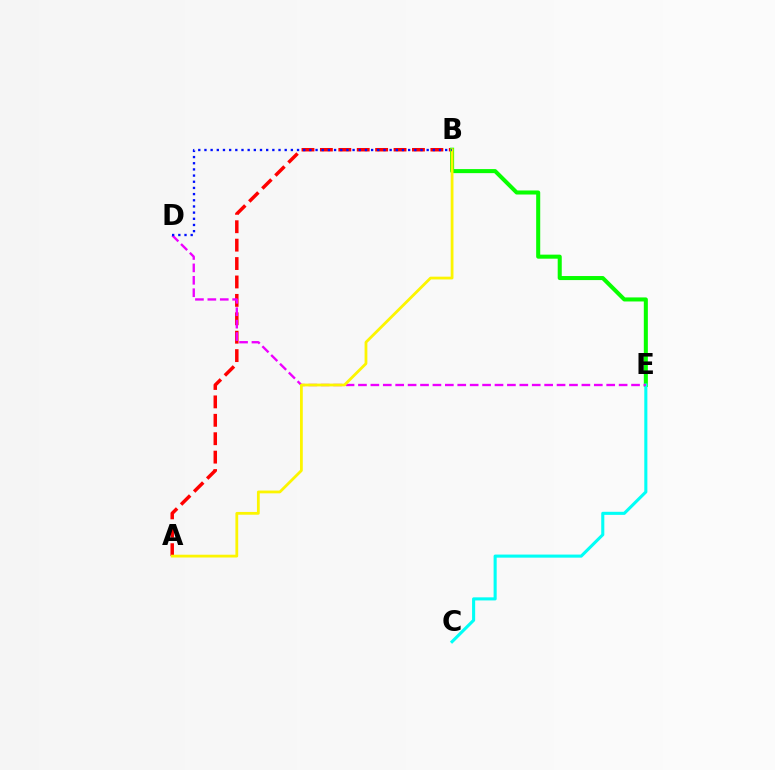{('A', 'B'): [{'color': '#ff0000', 'line_style': 'dashed', 'thickness': 2.5}, {'color': '#fcf500', 'line_style': 'solid', 'thickness': 2.0}], ('B', 'E'): [{'color': '#08ff00', 'line_style': 'solid', 'thickness': 2.91}], ('C', 'E'): [{'color': '#00fff6', 'line_style': 'solid', 'thickness': 2.22}], ('D', 'E'): [{'color': '#ee00ff', 'line_style': 'dashed', 'thickness': 1.69}], ('B', 'D'): [{'color': '#0010ff', 'line_style': 'dotted', 'thickness': 1.68}]}